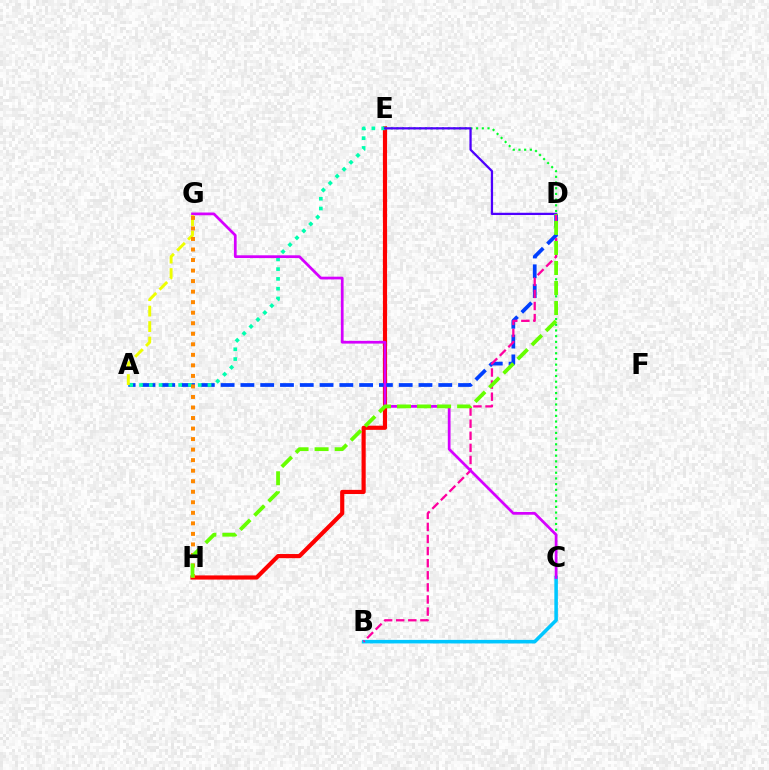{('E', 'H'): [{'color': '#ff0000', 'line_style': 'solid', 'thickness': 3.0}], ('A', 'D'): [{'color': '#003fff', 'line_style': 'dashed', 'thickness': 2.69}], ('B', 'C'): [{'color': '#00c7ff', 'line_style': 'solid', 'thickness': 2.56}], ('C', 'E'): [{'color': '#00ff27', 'line_style': 'dotted', 'thickness': 1.55}], ('A', 'E'): [{'color': '#00ffaf', 'line_style': 'dotted', 'thickness': 2.66}], ('B', 'D'): [{'color': '#ff00a0', 'line_style': 'dashed', 'thickness': 1.64}], ('C', 'G'): [{'color': '#d600ff', 'line_style': 'solid', 'thickness': 1.97}], ('A', 'G'): [{'color': '#eeff00', 'line_style': 'dashed', 'thickness': 2.1}], ('G', 'H'): [{'color': '#ff8800', 'line_style': 'dotted', 'thickness': 2.86}], ('D', 'E'): [{'color': '#4f00ff', 'line_style': 'solid', 'thickness': 1.62}], ('D', 'H'): [{'color': '#66ff00', 'line_style': 'dashed', 'thickness': 2.72}]}